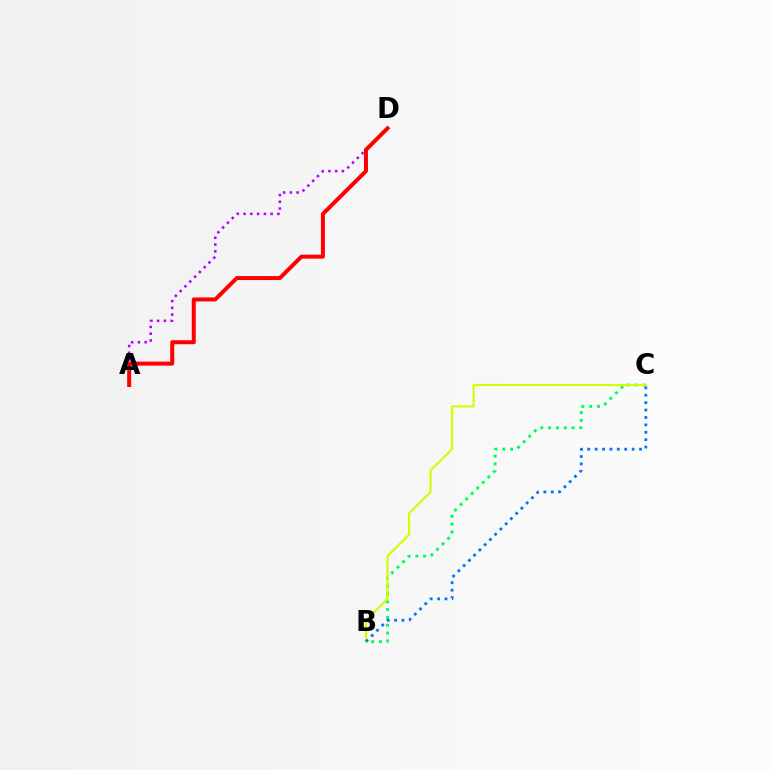{('B', 'C'): [{'color': '#00ff5c', 'line_style': 'dotted', 'thickness': 2.12}, {'color': '#d1ff00', 'line_style': 'solid', 'thickness': 1.55}, {'color': '#0074ff', 'line_style': 'dotted', 'thickness': 2.01}], ('A', 'D'): [{'color': '#b900ff', 'line_style': 'dotted', 'thickness': 1.84}, {'color': '#ff0000', 'line_style': 'solid', 'thickness': 2.87}]}